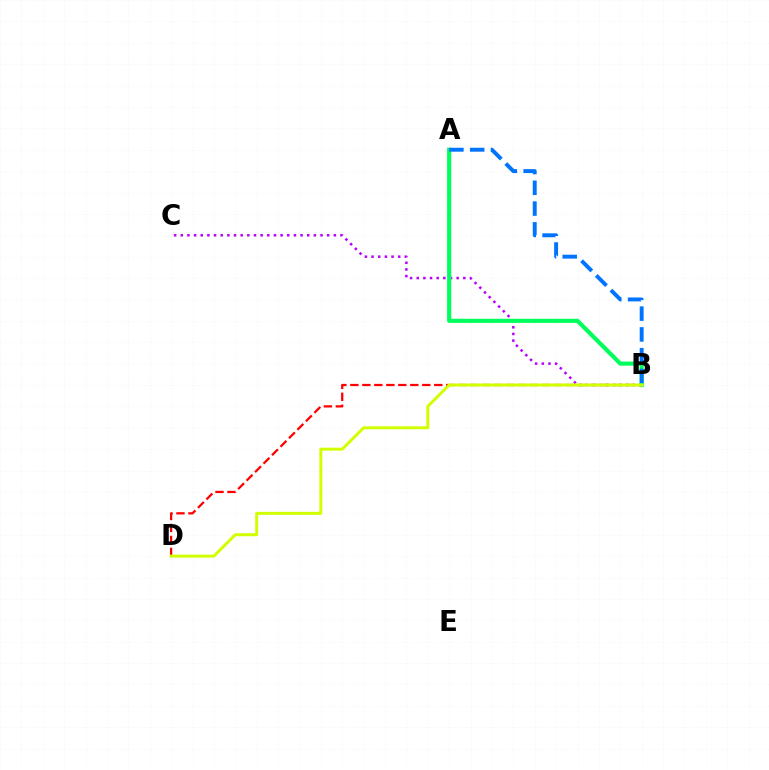{('B', 'C'): [{'color': '#b900ff', 'line_style': 'dotted', 'thickness': 1.81}], ('B', 'D'): [{'color': '#ff0000', 'line_style': 'dashed', 'thickness': 1.63}, {'color': '#d1ff00', 'line_style': 'solid', 'thickness': 2.15}], ('A', 'B'): [{'color': '#00ff5c', 'line_style': 'solid', 'thickness': 2.97}, {'color': '#0074ff', 'line_style': 'dashed', 'thickness': 2.82}]}